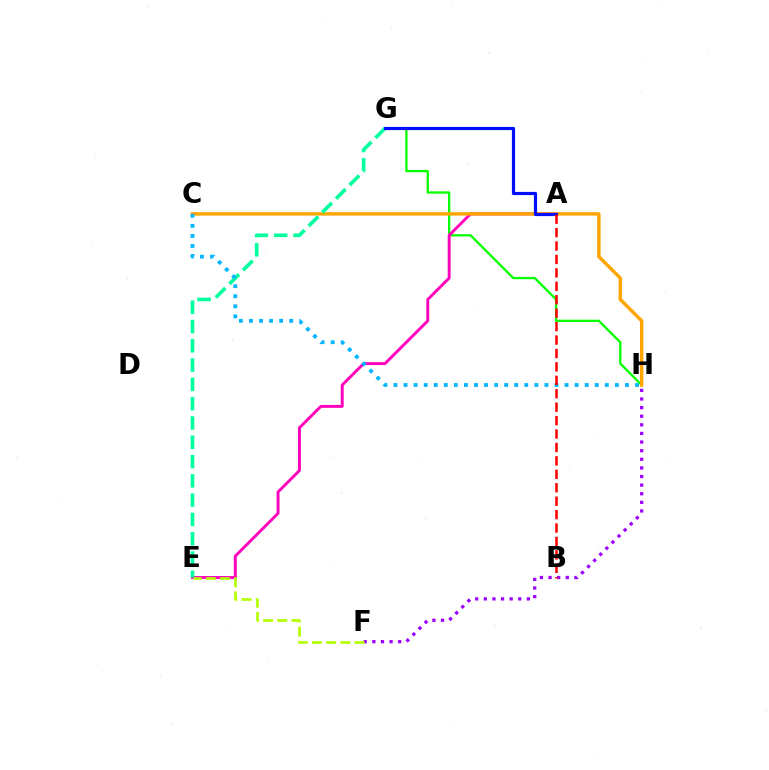{('G', 'H'): [{'color': '#08ff00', 'line_style': 'solid', 'thickness': 1.66}], ('A', 'E'): [{'color': '#ff00bd', 'line_style': 'solid', 'thickness': 2.09}], ('C', 'H'): [{'color': '#ffa500', 'line_style': 'solid', 'thickness': 2.45}, {'color': '#00b5ff', 'line_style': 'dotted', 'thickness': 2.73}], ('F', 'H'): [{'color': '#9b00ff', 'line_style': 'dotted', 'thickness': 2.34}], ('E', 'F'): [{'color': '#b3ff00', 'line_style': 'dashed', 'thickness': 1.93}], ('E', 'G'): [{'color': '#00ff9d', 'line_style': 'dashed', 'thickness': 2.62}], ('A', 'G'): [{'color': '#0010ff', 'line_style': 'solid', 'thickness': 2.29}], ('A', 'B'): [{'color': '#ff0000', 'line_style': 'dashed', 'thickness': 1.82}]}